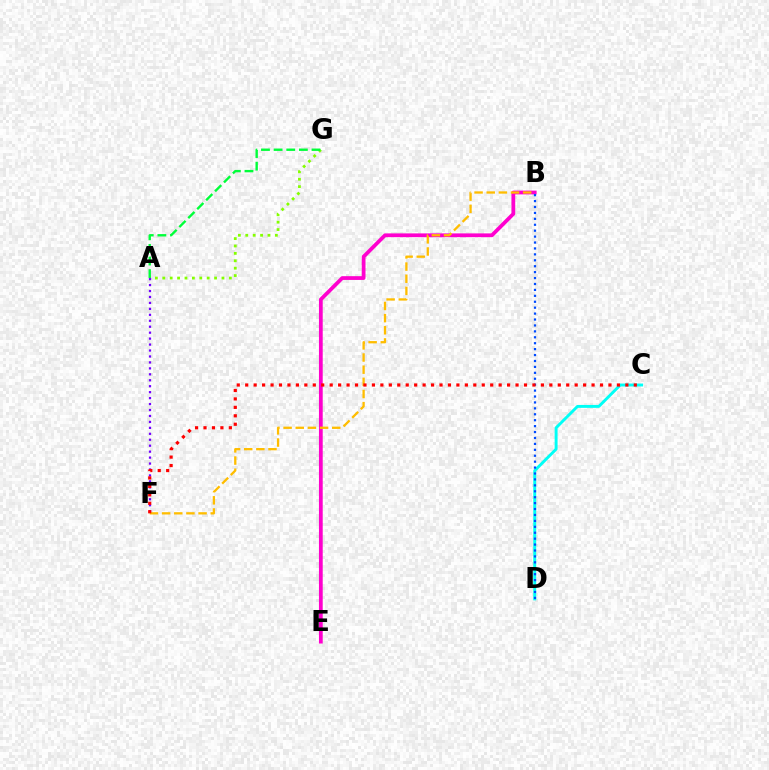{('A', 'G'): [{'color': '#84ff00', 'line_style': 'dotted', 'thickness': 2.01}, {'color': '#00ff39', 'line_style': 'dashed', 'thickness': 1.72}], ('C', 'D'): [{'color': '#00fff6', 'line_style': 'solid', 'thickness': 2.1}], ('B', 'E'): [{'color': '#ff00cf', 'line_style': 'solid', 'thickness': 2.71}], ('A', 'F'): [{'color': '#7200ff', 'line_style': 'dotted', 'thickness': 1.62}], ('B', 'D'): [{'color': '#004bff', 'line_style': 'dotted', 'thickness': 1.61}], ('B', 'F'): [{'color': '#ffbd00', 'line_style': 'dashed', 'thickness': 1.65}], ('C', 'F'): [{'color': '#ff0000', 'line_style': 'dotted', 'thickness': 2.3}]}